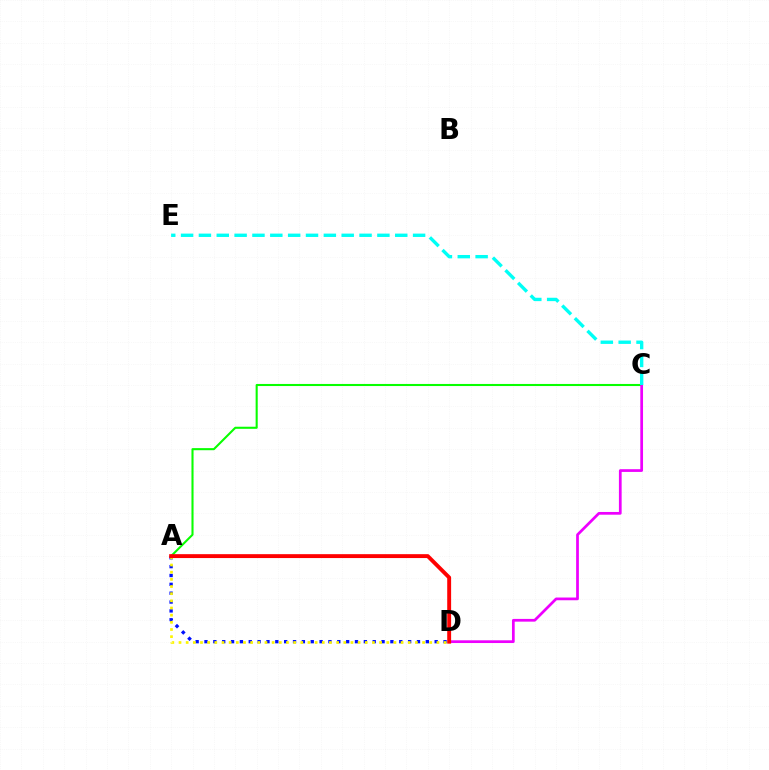{('A', 'D'): [{'color': '#0010ff', 'line_style': 'dotted', 'thickness': 2.41}, {'color': '#fcf500', 'line_style': 'dotted', 'thickness': 1.95}, {'color': '#ff0000', 'line_style': 'solid', 'thickness': 2.81}], ('A', 'C'): [{'color': '#08ff00', 'line_style': 'solid', 'thickness': 1.5}], ('C', 'D'): [{'color': '#ee00ff', 'line_style': 'solid', 'thickness': 1.97}], ('C', 'E'): [{'color': '#00fff6', 'line_style': 'dashed', 'thickness': 2.42}]}